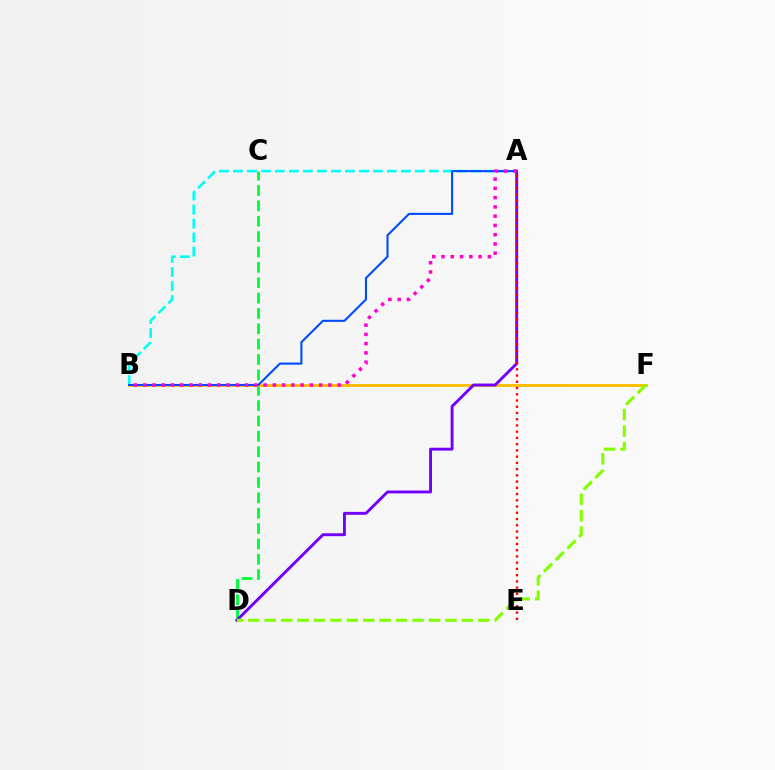{('A', 'B'): [{'color': '#00fff6', 'line_style': 'dashed', 'thickness': 1.9}, {'color': '#004bff', 'line_style': 'solid', 'thickness': 1.51}, {'color': '#ff00cf', 'line_style': 'dotted', 'thickness': 2.52}], ('C', 'D'): [{'color': '#00ff39', 'line_style': 'dashed', 'thickness': 2.09}], ('B', 'F'): [{'color': '#ffbd00', 'line_style': 'solid', 'thickness': 2.06}], ('A', 'D'): [{'color': '#7200ff', 'line_style': 'solid', 'thickness': 2.08}], ('A', 'E'): [{'color': '#ff0000', 'line_style': 'dotted', 'thickness': 1.69}], ('D', 'F'): [{'color': '#84ff00', 'line_style': 'dashed', 'thickness': 2.23}]}